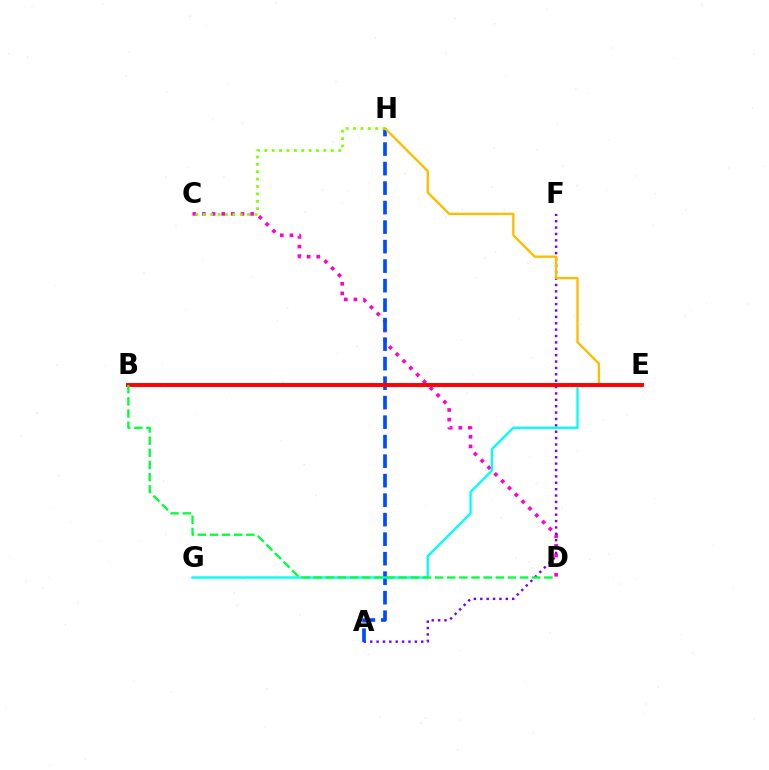{('C', 'D'): [{'color': '#ff00cf', 'line_style': 'dotted', 'thickness': 2.62}], ('A', 'F'): [{'color': '#7200ff', 'line_style': 'dotted', 'thickness': 1.73}], ('A', 'H'): [{'color': '#004bff', 'line_style': 'dashed', 'thickness': 2.65}], ('E', 'G'): [{'color': '#00fff6', 'line_style': 'solid', 'thickness': 1.66}], ('E', 'H'): [{'color': '#ffbd00', 'line_style': 'solid', 'thickness': 1.69}], ('B', 'E'): [{'color': '#ff0000', 'line_style': 'solid', 'thickness': 2.82}], ('B', 'D'): [{'color': '#00ff39', 'line_style': 'dashed', 'thickness': 1.65}], ('C', 'H'): [{'color': '#84ff00', 'line_style': 'dotted', 'thickness': 2.01}]}